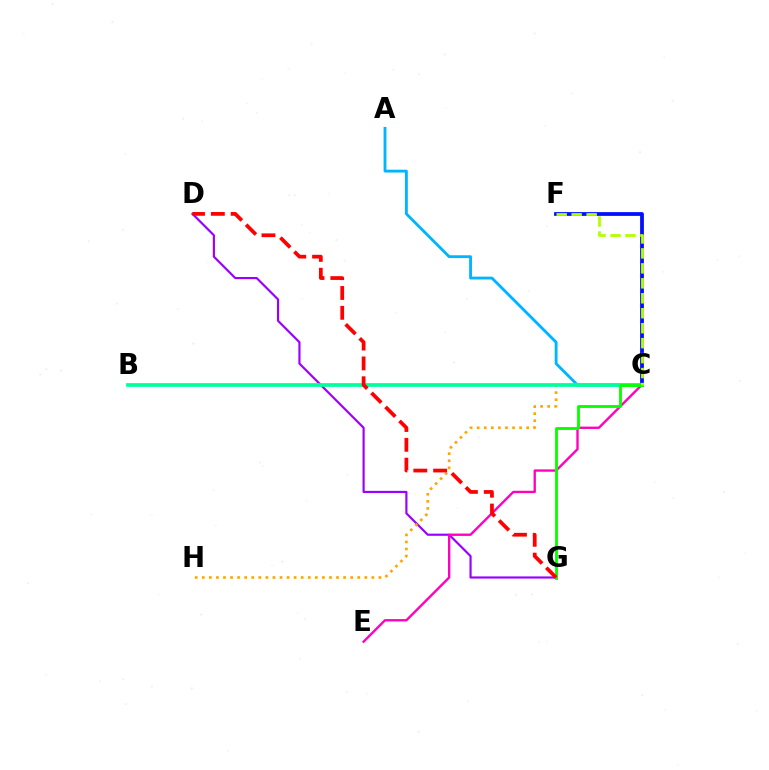{('D', 'G'): [{'color': '#9b00ff', 'line_style': 'solid', 'thickness': 1.56}, {'color': '#ff0000', 'line_style': 'dashed', 'thickness': 2.69}], ('A', 'C'): [{'color': '#00b5ff', 'line_style': 'solid', 'thickness': 2.04}], ('C', 'F'): [{'color': '#0010ff', 'line_style': 'solid', 'thickness': 2.72}, {'color': '#b3ff00', 'line_style': 'dashed', 'thickness': 2.03}], ('C', 'H'): [{'color': '#ffa500', 'line_style': 'dotted', 'thickness': 1.92}], ('B', 'C'): [{'color': '#00ff9d', 'line_style': 'solid', 'thickness': 2.68}], ('C', 'E'): [{'color': '#ff00bd', 'line_style': 'solid', 'thickness': 1.69}], ('C', 'G'): [{'color': '#08ff00', 'line_style': 'solid', 'thickness': 2.05}]}